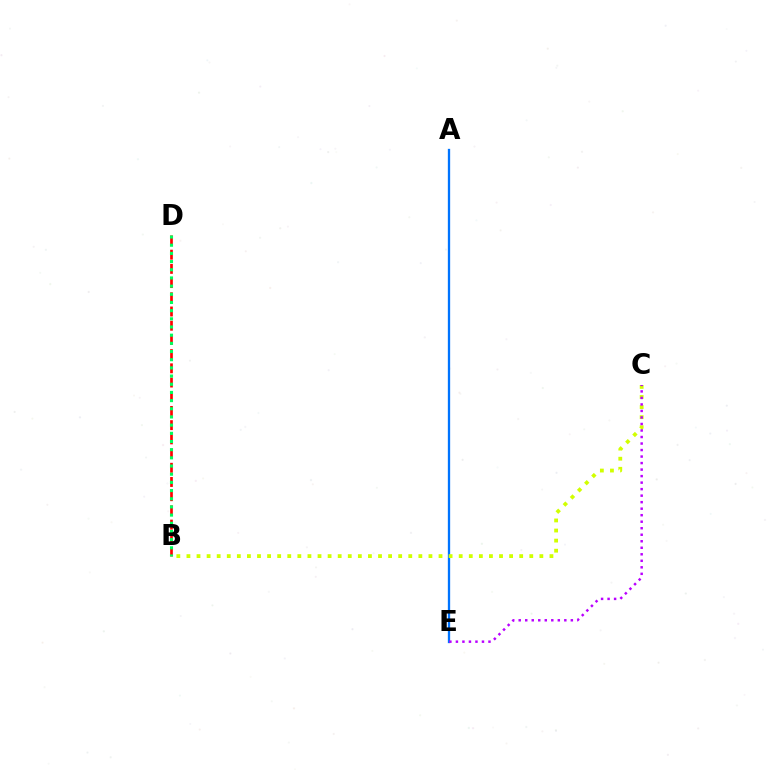{('A', 'E'): [{'color': '#0074ff', 'line_style': 'solid', 'thickness': 1.66}], ('B', 'D'): [{'color': '#ff0000', 'line_style': 'dashed', 'thickness': 1.93}, {'color': '#00ff5c', 'line_style': 'dotted', 'thickness': 2.22}], ('B', 'C'): [{'color': '#d1ff00', 'line_style': 'dotted', 'thickness': 2.74}], ('C', 'E'): [{'color': '#b900ff', 'line_style': 'dotted', 'thickness': 1.77}]}